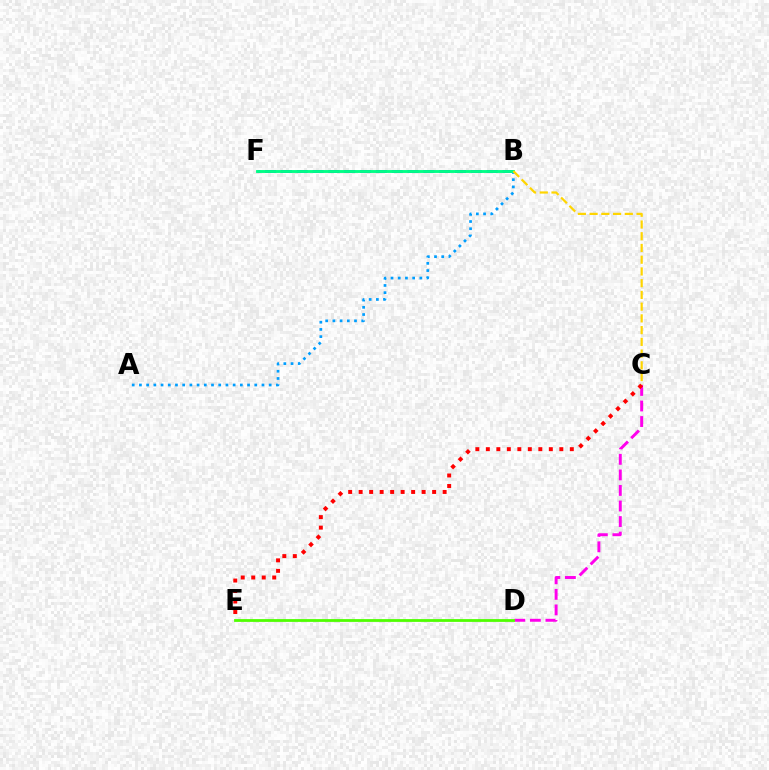{('C', 'D'): [{'color': '#ff00ed', 'line_style': 'dashed', 'thickness': 2.11}], ('B', 'F'): [{'color': '#3700ff', 'line_style': 'dashed', 'thickness': 2.15}, {'color': '#00ff86', 'line_style': 'solid', 'thickness': 2.07}], ('A', 'B'): [{'color': '#009eff', 'line_style': 'dotted', 'thickness': 1.96}], ('B', 'C'): [{'color': '#ffd500', 'line_style': 'dashed', 'thickness': 1.59}], ('D', 'E'): [{'color': '#4fff00', 'line_style': 'solid', 'thickness': 2.01}], ('C', 'E'): [{'color': '#ff0000', 'line_style': 'dotted', 'thickness': 2.85}]}